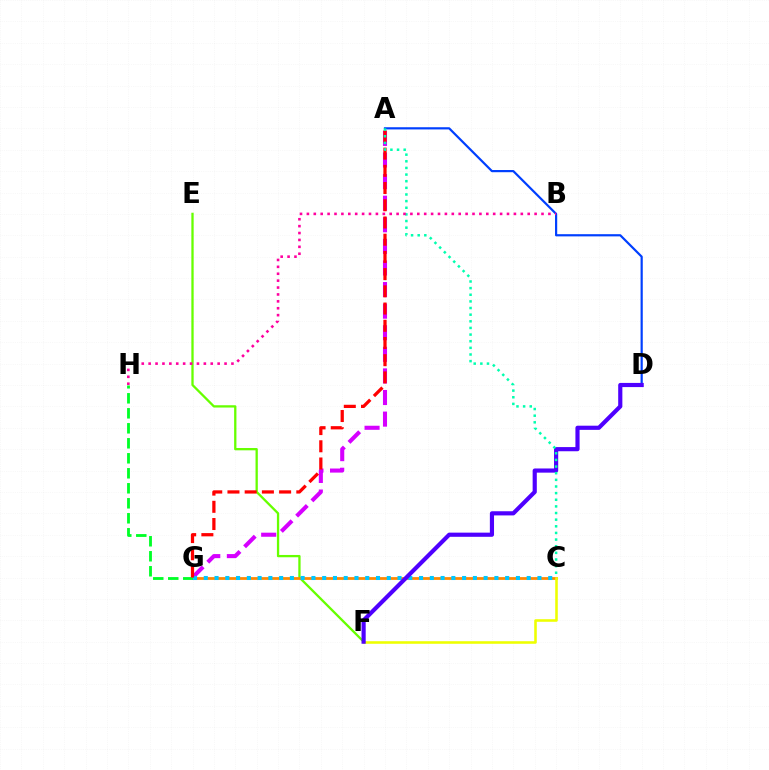{('E', 'F'): [{'color': '#66ff00', 'line_style': 'solid', 'thickness': 1.65}], ('C', 'G'): [{'color': '#ff8800', 'line_style': 'solid', 'thickness': 2.0}, {'color': '#00c7ff', 'line_style': 'dotted', 'thickness': 2.92}], ('G', 'H'): [{'color': '#00ff27', 'line_style': 'dashed', 'thickness': 2.04}], ('A', 'D'): [{'color': '#003fff', 'line_style': 'solid', 'thickness': 1.58}], ('C', 'F'): [{'color': '#eeff00', 'line_style': 'solid', 'thickness': 1.85}], ('A', 'G'): [{'color': '#d600ff', 'line_style': 'dashed', 'thickness': 2.93}, {'color': '#ff0000', 'line_style': 'dashed', 'thickness': 2.34}], ('D', 'F'): [{'color': '#4f00ff', 'line_style': 'solid', 'thickness': 3.0}], ('A', 'C'): [{'color': '#00ffaf', 'line_style': 'dotted', 'thickness': 1.8}], ('B', 'H'): [{'color': '#ff00a0', 'line_style': 'dotted', 'thickness': 1.87}]}